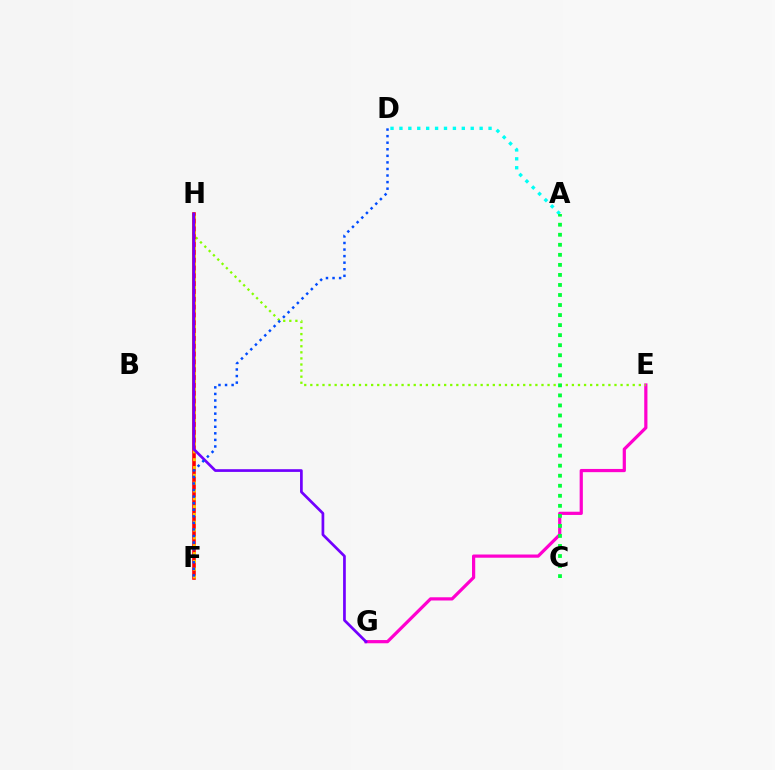{('E', 'G'): [{'color': '#ff00cf', 'line_style': 'solid', 'thickness': 2.31}], ('E', 'H'): [{'color': '#84ff00', 'line_style': 'dotted', 'thickness': 1.65}], ('F', 'H'): [{'color': '#ff0000', 'line_style': 'solid', 'thickness': 2.58}, {'color': '#ffbd00', 'line_style': 'dotted', 'thickness': 2.13}], ('A', 'D'): [{'color': '#00fff6', 'line_style': 'dotted', 'thickness': 2.42}], ('G', 'H'): [{'color': '#7200ff', 'line_style': 'solid', 'thickness': 1.95}], ('D', 'F'): [{'color': '#004bff', 'line_style': 'dotted', 'thickness': 1.78}], ('A', 'C'): [{'color': '#00ff39', 'line_style': 'dotted', 'thickness': 2.73}]}